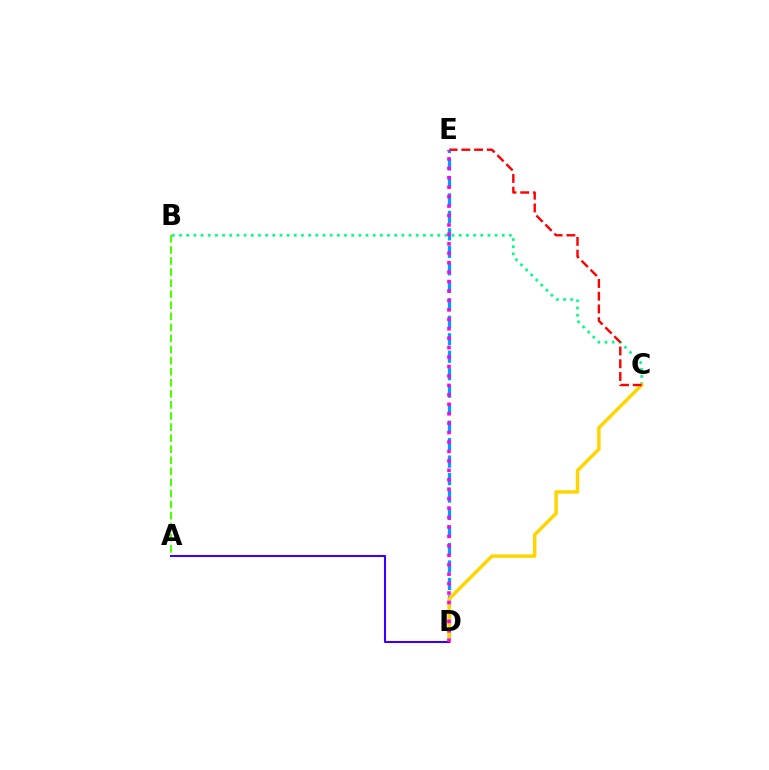{('B', 'C'): [{'color': '#00ff86', 'line_style': 'dotted', 'thickness': 1.95}], ('D', 'E'): [{'color': '#009eff', 'line_style': 'dashed', 'thickness': 2.37}, {'color': '#ff00ed', 'line_style': 'dotted', 'thickness': 2.56}], ('C', 'D'): [{'color': '#ffd500', 'line_style': 'solid', 'thickness': 2.49}], ('C', 'E'): [{'color': '#ff0000', 'line_style': 'dashed', 'thickness': 1.73}], ('A', 'D'): [{'color': '#3700ff', 'line_style': 'solid', 'thickness': 1.5}], ('A', 'B'): [{'color': '#4fff00', 'line_style': 'dashed', 'thickness': 1.5}]}